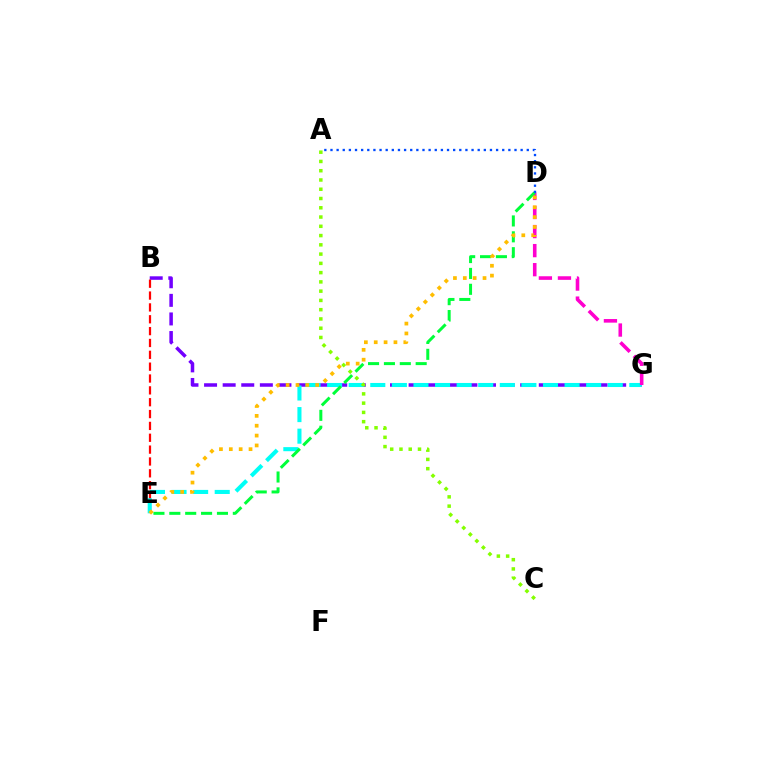{('B', 'G'): [{'color': '#7200ff', 'line_style': 'dashed', 'thickness': 2.53}], ('B', 'E'): [{'color': '#ff0000', 'line_style': 'dashed', 'thickness': 1.61}], ('E', 'G'): [{'color': '#00fff6', 'line_style': 'dashed', 'thickness': 2.93}], ('D', 'G'): [{'color': '#ff00cf', 'line_style': 'dashed', 'thickness': 2.59}], ('D', 'E'): [{'color': '#00ff39', 'line_style': 'dashed', 'thickness': 2.16}, {'color': '#ffbd00', 'line_style': 'dotted', 'thickness': 2.68}], ('A', 'C'): [{'color': '#84ff00', 'line_style': 'dotted', 'thickness': 2.52}], ('A', 'D'): [{'color': '#004bff', 'line_style': 'dotted', 'thickness': 1.67}]}